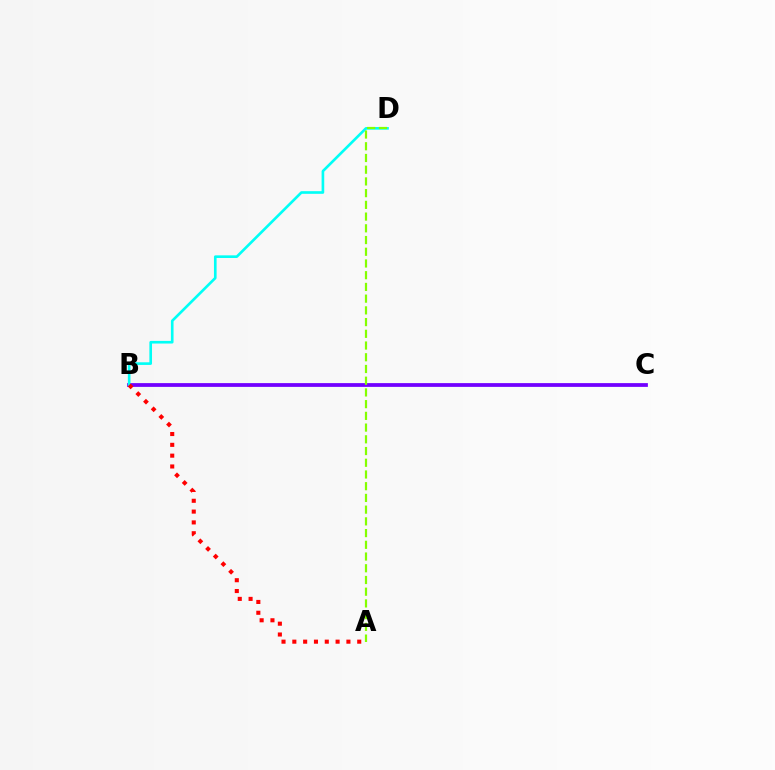{('B', 'C'): [{'color': '#7200ff', 'line_style': 'solid', 'thickness': 2.71}], ('B', 'D'): [{'color': '#00fff6', 'line_style': 'solid', 'thickness': 1.9}], ('A', 'D'): [{'color': '#84ff00', 'line_style': 'dashed', 'thickness': 1.59}], ('A', 'B'): [{'color': '#ff0000', 'line_style': 'dotted', 'thickness': 2.94}]}